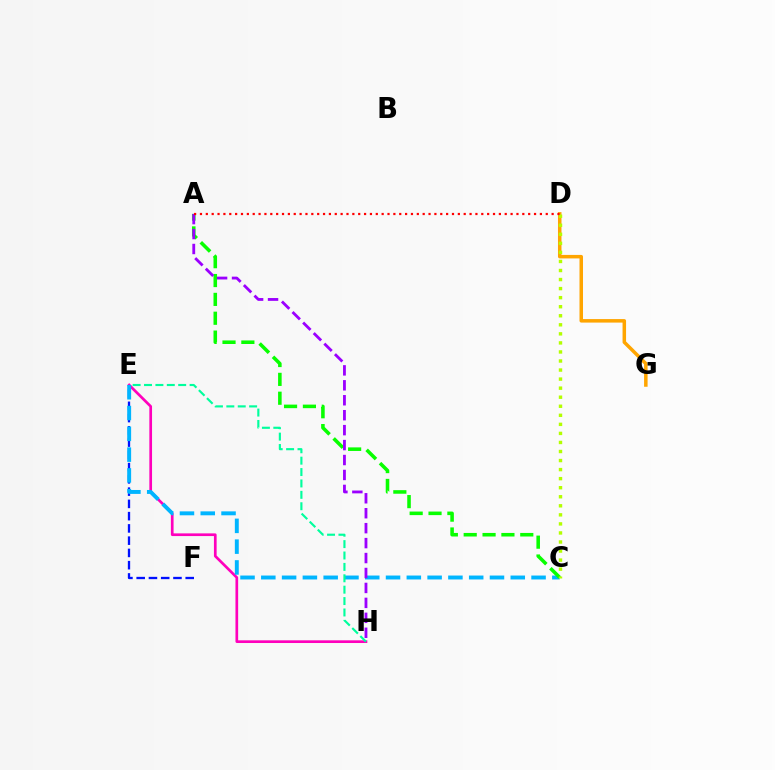{('E', 'F'): [{'color': '#0010ff', 'line_style': 'dashed', 'thickness': 1.67}], ('E', 'H'): [{'color': '#ff00bd', 'line_style': 'solid', 'thickness': 1.94}, {'color': '#00ff9d', 'line_style': 'dashed', 'thickness': 1.55}], ('C', 'E'): [{'color': '#00b5ff', 'line_style': 'dashed', 'thickness': 2.82}], ('A', 'C'): [{'color': '#08ff00', 'line_style': 'dashed', 'thickness': 2.56}], ('D', 'G'): [{'color': '#ffa500', 'line_style': 'solid', 'thickness': 2.53}], ('C', 'D'): [{'color': '#b3ff00', 'line_style': 'dotted', 'thickness': 2.46}], ('A', 'H'): [{'color': '#9b00ff', 'line_style': 'dashed', 'thickness': 2.03}], ('A', 'D'): [{'color': '#ff0000', 'line_style': 'dotted', 'thickness': 1.59}]}